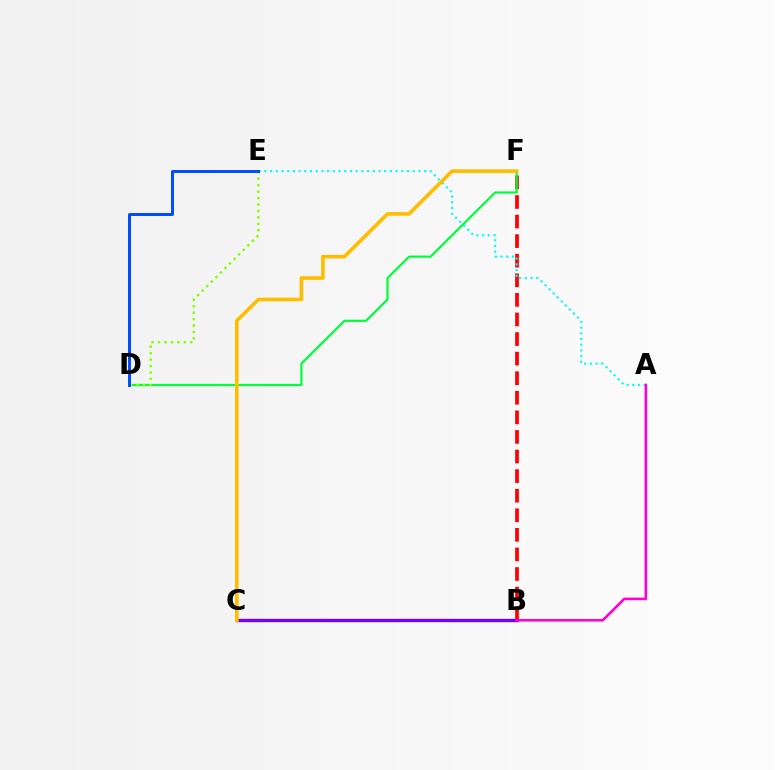{('B', 'F'): [{'color': '#ff0000', 'line_style': 'dashed', 'thickness': 2.66}], ('D', 'F'): [{'color': '#00ff39', 'line_style': 'solid', 'thickness': 1.58}], ('A', 'E'): [{'color': '#00fff6', 'line_style': 'dotted', 'thickness': 1.55}], ('B', 'C'): [{'color': '#7200ff', 'line_style': 'solid', 'thickness': 2.42}], ('A', 'B'): [{'color': '#ff00cf', 'line_style': 'solid', 'thickness': 1.87}], ('D', 'E'): [{'color': '#84ff00', 'line_style': 'dotted', 'thickness': 1.75}, {'color': '#004bff', 'line_style': 'solid', 'thickness': 2.13}], ('C', 'F'): [{'color': '#ffbd00', 'line_style': 'solid', 'thickness': 2.61}]}